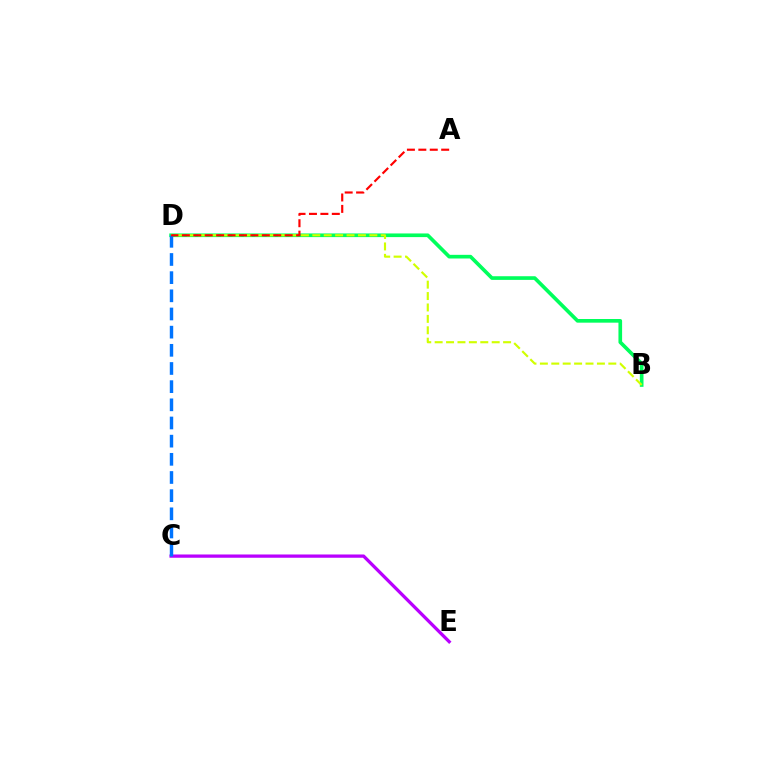{('B', 'D'): [{'color': '#00ff5c', 'line_style': 'solid', 'thickness': 2.63}, {'color': '#d1ff00', 'line_style': 'dashed', 'thickness': 1.55}], ('C', 'E'): [{'color': '#b900ff', 'line_style': 'solid', 'thickness': 2.35}], ('C', 'D'): [{'color': '#0074ff', 'line_style': 'dashed', 'thickness': 2.47}], ('A', 'D'): [{'color': '#ff0000', 'line_style': 'dashed', 'thickness': 1.55}]}